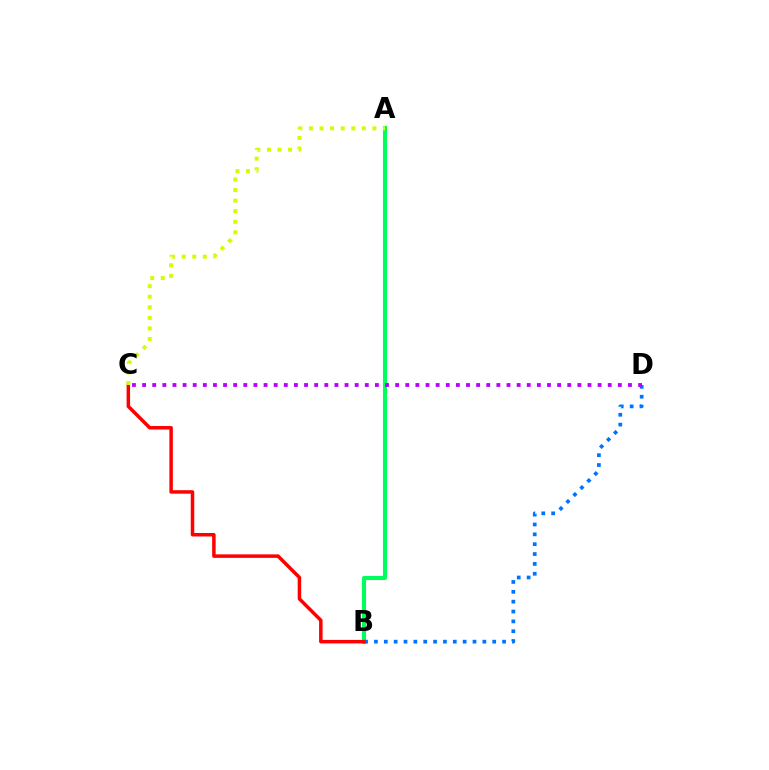{('A', 'B'): [{'color': '#00ff5c', 'line_style': 'solid', 'thickness': 2.95}], ('B', 'D'): [{'color': '#0074ff', 'line_style': 'dotted', 'thickness': 2.68}], ('B', 'C'): [{'color': '#ff0000', 'line_style': 'solid', 'thickness': 2.52}], ('C', 'D'): [{'color': '#b900ff', 'line_style': 'dotted', 'thickness': 2.75}], ('A', 'C'): [{'color': '#d1ff00', 'line_style': 'dotted', 'thickness': 2.87}]}